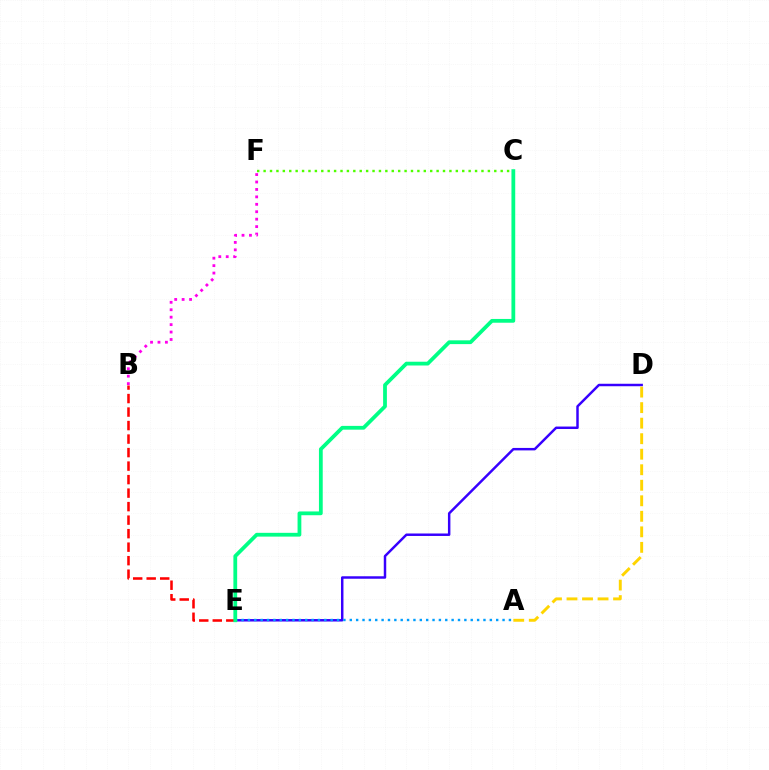{('D', 'E'): [{'color': '#3700ff', 'line_style': 'solid', 'thickness': 1.78}], ('A', 'D'): [{'color': '#ffd500', 'line_style': 'dashed', 'thickness': 2.11}], ('A', 'E'): [{'color': '#009eff', 'line_style': 'dotted', 'thickness': 1.73}], ('C', 'F'): [{'color': '#4fff00', 'line_style': 'dotted', 'thickness': 1.74}], ('B', 'F'): [{'color': '#ff00ed', 'line_style': 'dotted', 'thickness': 2.02}], ('B', 'E'): [{'color': '#ff0000', 'line_style': 'dashed', 'thickness': 1.84}], ('C', 'E'): [{'color': '#00ff86', 'line_style': 'solid', 'thickness': 2.72}]}